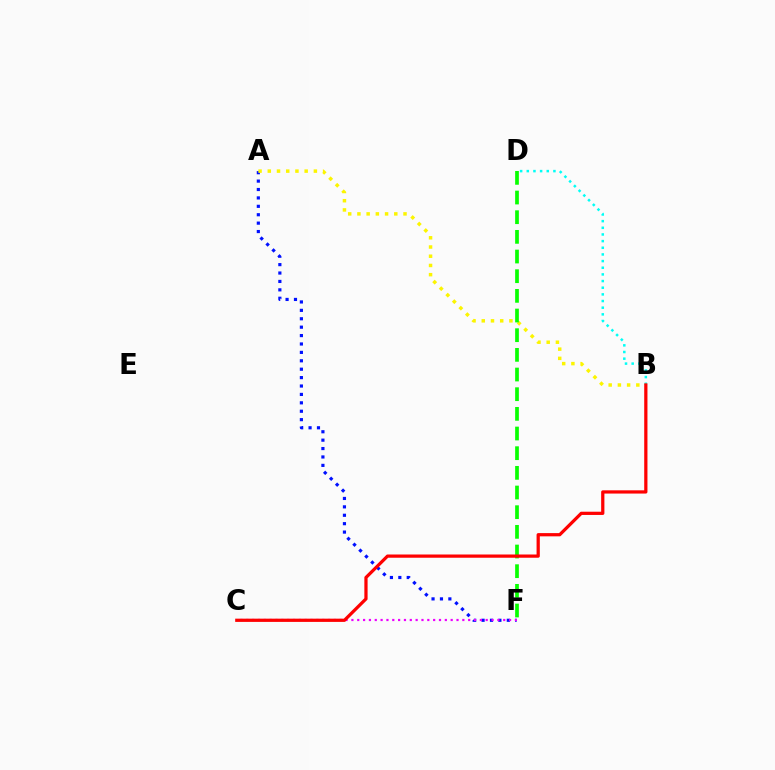{('A', 'F'): [{'color': '#0010ff', 'line_style': 'dotted', 'thickness': 2.28}], ('B', 'D'): [{'color': '#00fff6', 'line_style': 'dotted', 'thickness': 1.81}], ('C', 'F'): [{'color': '#ee00ff', 'line_style': 'dotted', 'thickness': 1.59}], ('A', 'B'): [{'color': '#fcf500', 'line_style': 'dotted', 'thickness': 2.5}], ('D', 'F'): [{'color': '#08ff00', 'line_style': 'dashed', 'thickness': 2.67}], ('B', 'C'): [{'color': '#ff0000', 'line_style': 'solid', 'thickness': 2.33}]}